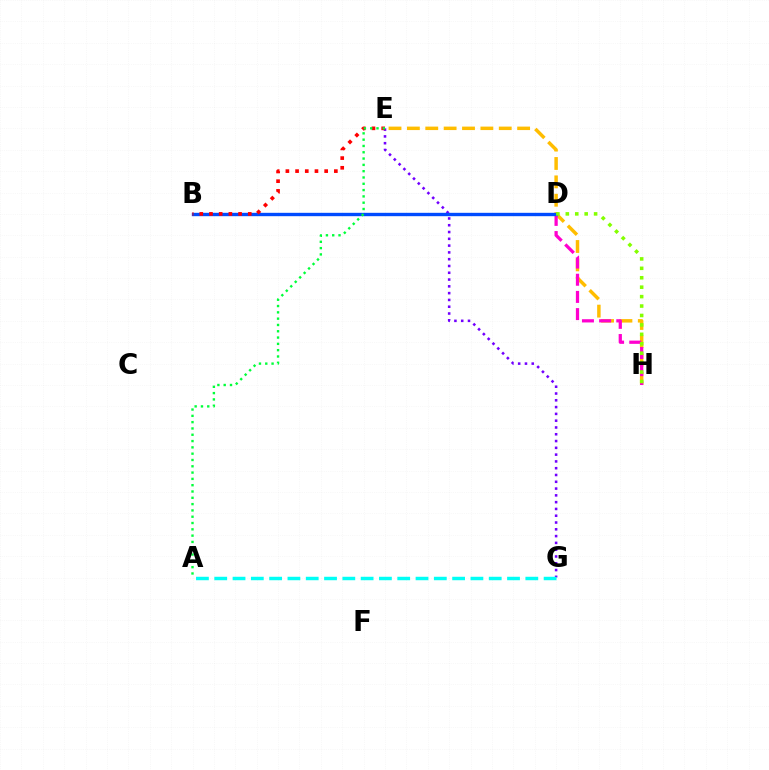{('E', 'G'): [{'color': '#7200ff', 'line_style': 'dotted', 'thickness': 1.84}], ('E', 'H'): [{'color': '#ffbd00', 'line_style': 'dashed', 'thickness': 2.5}], ('D', 'H'): [{'color': '#ff00cf', 'line_style': 'dashed', 'thickness': 2.33}, {'color': '#84ff00', 'line_style': 'dotted', 'thickness': 2.56}], ('A', 'G'): [{'color': '#00fff6', 'line_style': 'dashed', 'thickness': 2.49}], ('B', 'D'): [{'color': '#004bff', 'line_style': 'solid', 'thickness': 2.43}], ('B', 'E'): [{'color': '#ff0000', 'line_style': 'dotted', 'thickness': 2.63}], ('A', 'E'): [{'color': '#00ff39', 'line_style': 'dotted', 'thickness': 1.71}]}